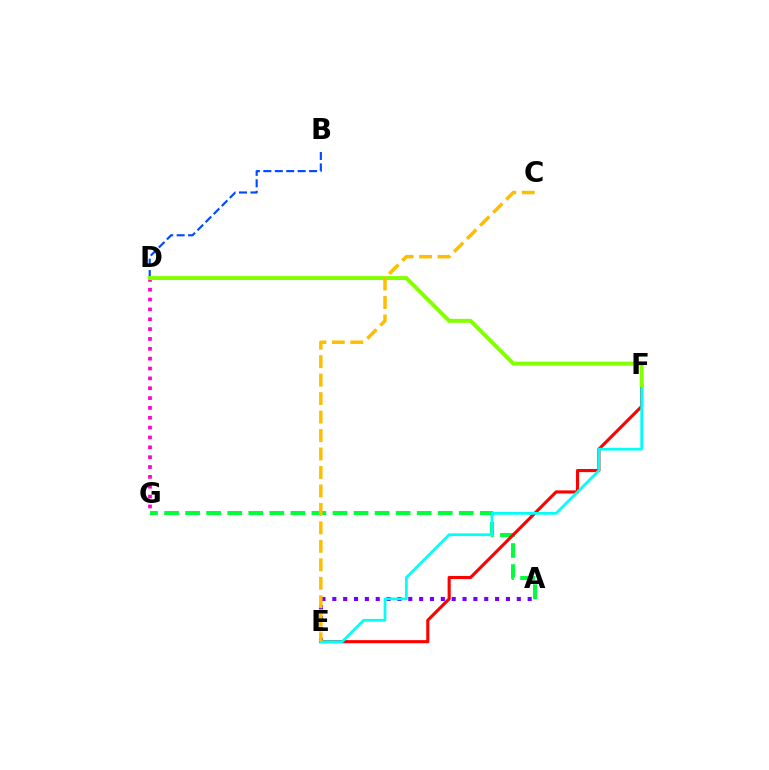{('D', 'G'): [{'color': '#ff00cf', 'line_style': 'dotted', 'thickness': 2.68}], ('A', 'G'): [{'color': '#00ff39', 'line_style': 'dashed', 'thickness': 2.86}], ('A', 'E'): [{'color': '#7200ff', 'line_style': 'dotted', 'thickness': 2.95}], ('B', 'D'): [{'color': '#004bff', 'line_style': 'dashed', 'thickness': 1.55}], ('E', 'F'): [{'color': '#ff0000', 'line_style': 'solid', 'thickness': 2.24}, {'color': '#00fff6', 'line_style': 'solid', 'thickness': 1.96}], ('D', 'F'): [{'color': '#84ff00', 'line_style': 'solid', 'thickness': 2.85}], ('C', 'E'): [{'color': '#ffbd00', 'line_style': 'dashed', 'thickness': 2.51}]}